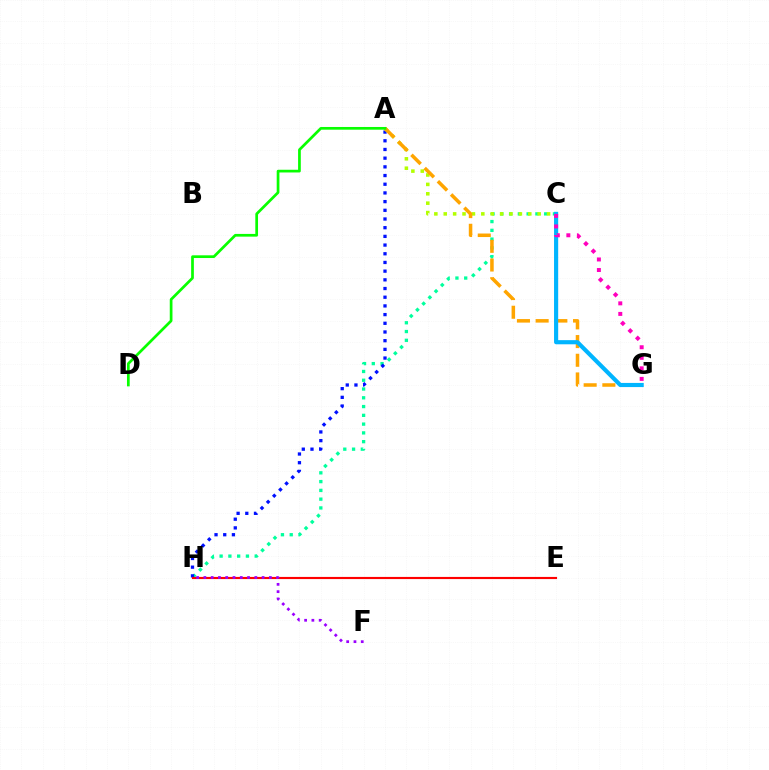{('C', 'H'): [{'color': '#00ff9d', 'line_style': 'dotted', 'thickness': 2.38}], ('A', 'H'): [{'color': '#0010ff', 'line_style': 'dotted', 'thickness': 2.36}], ('A', 'C'): [{'color': '#b3ff00', 'line_style': 'dotted', 'thickness': 2.55}], ('A', 'G'): [{'color': '#ffa500', 'line_style': 'dashed', 'thickness': 2.54}], ('E', 'H'): [{'color': '#ff0000', 'line_style': 'solid', 'thickness': 1.54}], ('F', 'H'): [{'color': '#9b00ff', 'line_style': 'dotted', 'thickness': 1.98}], ('C', 'G'): [{'color': '#00b5ff', 'line_style': 'solid', 'thickness': 2.98}, {'color': '#ff00bd', 'line_style': 'dotted', 'thickness': 2.87}], ('A', 'D'): [{'color': '#08ff00', 'line_style': 'solid', 'thickness': 1.96}]}